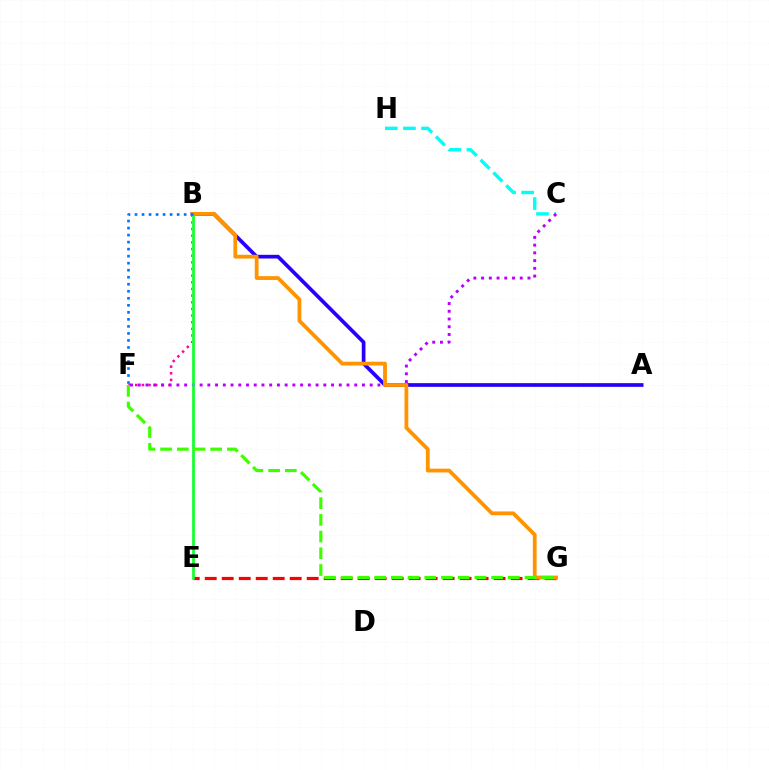{('B', 'F'): [{'color': '#ff00ac', 'line_style': 'dotted', 'thickness': 1.81}, {'color': '#0074ff', 'line_style': 'dotted', 'thickness': 1.91}], ('B', 'E'): [{'color': '#d1ff00', 'line_style': 'solid', 'thickness': 2.07}, {'color': '#00ff5c', 'line_style': 'solid', 'thickness': 1.8}], ('E', 'G'): [{'color': '#ff0000', 'line_style': 'dashed', 'thickness': 2.31}], ('A', 'B'): [{'color': '#2500ff', 'line_style': 'solid', 'thickness': 2.66}], ('C', 'H'): [{'color': '#00fff6', 'line_style': 'dashed', 'thickness': 2.46}], ('C', 'F'): [{'color': '#b900ff', 'line_style': 'dotted', 'thickness': 2.1}], ('B', 'G'): [{'color': '#ff9400', 'line_style': 'solid', 'thickness': 2.74}], ('F', 'G'): [{'color': '#3dff00', 'line_style': 'dashed', 'thickness': 2.27}]}